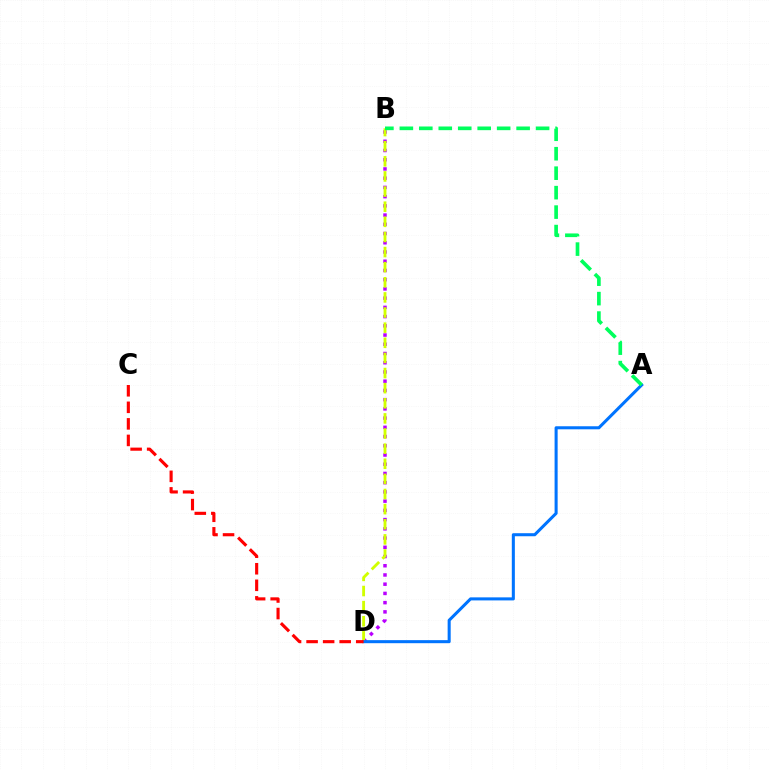{('B', 'D'): [{'color': '#b900ff', 'line_style': 'dotted', 'thickness': 2.51}, {'color': '#d1ff00', 'line_style': 'dashed', 'thickness': 2.05}], ('A', 'D'): [{'color': '#0074ff', 'line_style': 'solid', 'thickness': 2.19}], ('A', 'B'): [{'color': '#00ff5c', 'line_style': 'dashed', 'thickness': 2.64}], ('C', 'D'): [{'color': '#ff0000', 'line_style': 'dashed', 'thickness': 2.25}]}